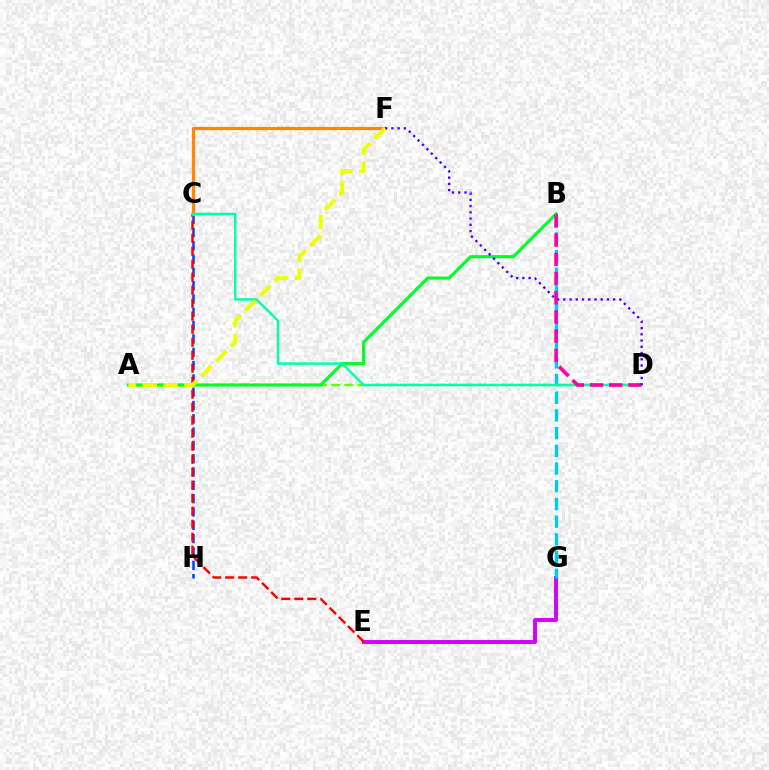{('E', 'G'): [{'color': '#d600ff', 'line_style': 'solid', 'thickness': 2.84}], ('C', 'H'): [{'color': '#003fff', 'line_style': 'dashed', 'thickness': 1.81}], ('A', 'D'): [{'color': '#66ff00', 'line_style': 'dashed', 'thickness': 1.78}], ('C', 'E'): [{'color': '#ff0000', 'line_style': 'dashed', 'thickness': 1.77}], ('C', 'F'): [{'color': '#ff8800', 'line_style': 'solid', 'thickness': 2.34}], ('A', 'B'): [{'color': '#00ff27', 'line_style': 'solid', 'thickness': 2.23}], ('B', 'G'): [{'color': '#00c7ff', 'line_style': 'dashed', 'thickness': 2.41}], ('C', 'D'): [{'color': '#00ffaf', 'line_style': 'solid', 'thickness': 1.75}], ('B', 'D'): [{'color': '#ff00a0', 'line_style': 'dashed', 'thickness': 2.61}], ('D', 'F'): [{'color': '#4f00ff', 'line_style': 'dotted', 'thickness': 1.69}], ('A', 'F'): [{'color': '#eeff00', 'line_style': 'dashed', 'thickness': 2.84}]}